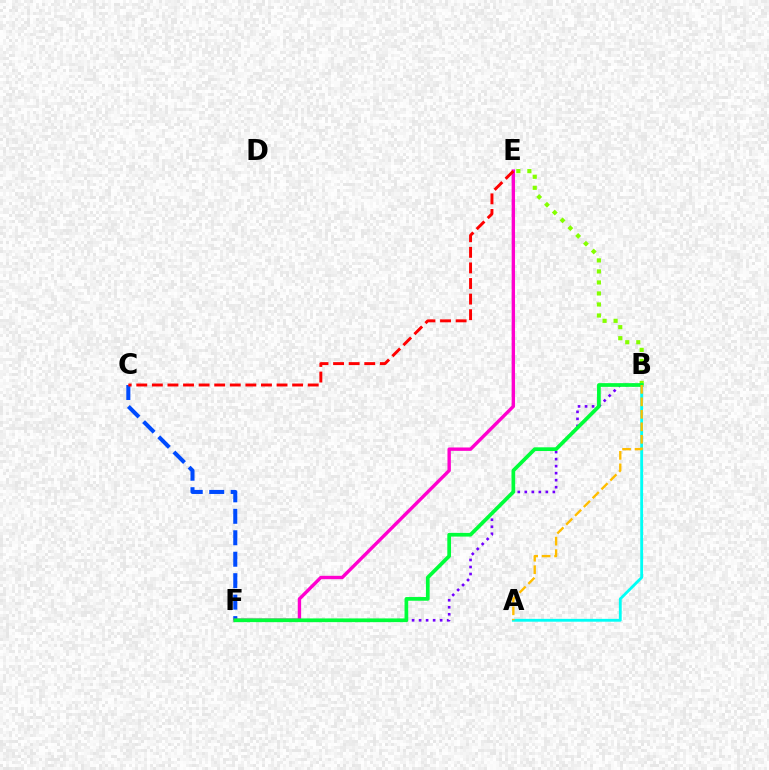{('B', 'F'): [{'color': '#7200ff', 'line_style': 'dotted', 'thickness': 1.91}, {'color': '#00ff39', 'line_style': 'solid', 'thickness': 2.68}], ('B', 'E'): [{'color': '#84ff00', 'line_style': 'dotted', 'thickness': 2.99}], ('C', 'F'): [{'color': '#004bff', 'line_style': 'dashed', 'thickness': 2.92}], ('E', 'F'): [{'color': '#ff00cf', 'line_style': 'solid', 'thickness': 2.43}], ('A', 'B'): [{'color': '#00fff6', 'line_style': 'solid', 'thickness': 2.04}, {'color': '#ffbd00', 'line_style': 'dashed', 'thickness': 1.7}], ('C', 'E'): [{'color': '#ff0000', 'line_style': 'dashed', 'thickness': 2.12}]}